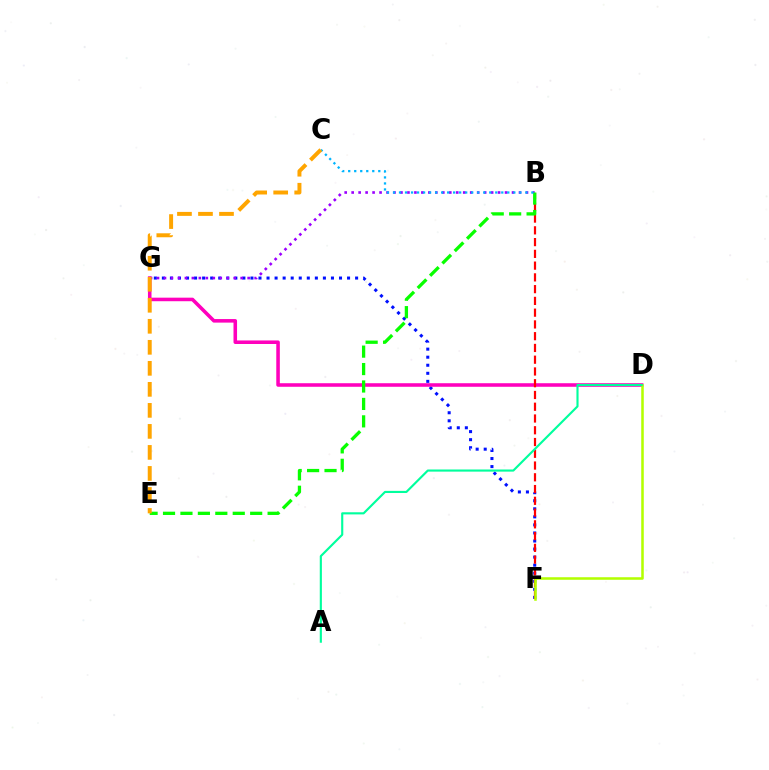{('F', 'G'): [{'color': '#0010ff', 'line_style': 'dotted', 'thickness': 2.19}], ('D', 'G'): [{'color': '#ff00bd', 'line_style': 'solid', 'thickness': 2.56}], ('B', 'F'): [{'color': '#ff0000', 'line_style': 'dashed', 'thickness': 1.6}], ('D', 'F'): [{'color': '#b3ff00', 'line_style': 'solid', 'thickness': 1.83}], ('A', 'D'): [{'color': '#00ff9d', 'line_style': 'solid', 'thickness': 1.54}], ('B', 'G'): [{'color': '#9b00ff', 'line_style': 'dotted', 'thickness': 1.89}], ('B', 'E'): [{'color': '#08ff00', 'line_style': 'dashed', 'thickness': 2.37}], ('B', 'C'): [{'color': '#00b5ff', 'line_style': 'dotted', 'thickness': 1.63}], ('C', 'E'): [{'color': '#ffa500', 'line_style': 'dashed', 'thickness': 2.86}]}